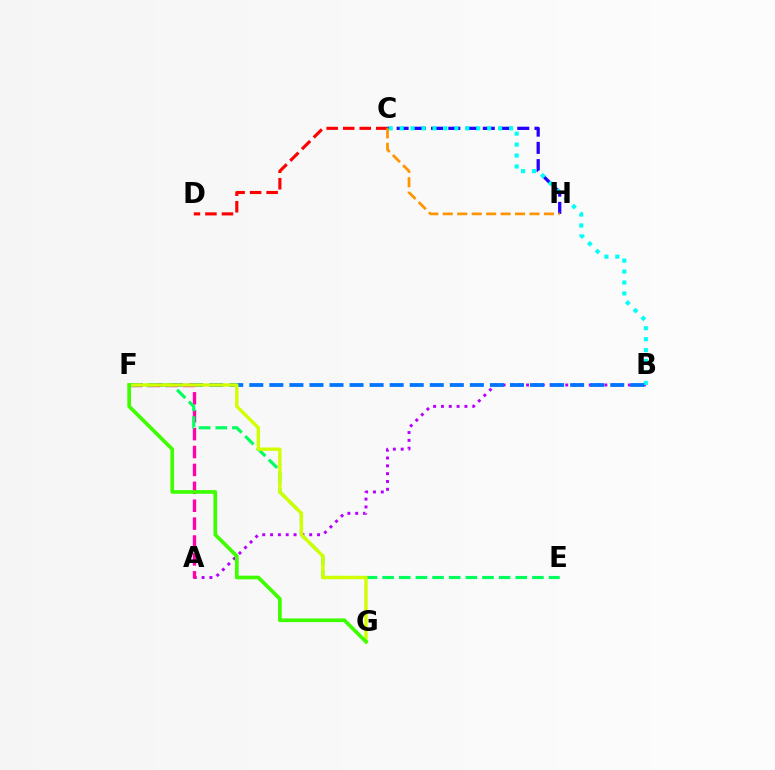{('C', 'D'): [{'color': '#ff0000', 'line_style': 'dashed', 'thickness': 2.24}], ('C', 'H'): [{'color': '#2500ff', 'line_style': 'dashed', 'thickness': 2.34}, {'color': '#ff9400', 'line_style': 'dashed', 'thickness': 1.96}], ('A', 'B'): [{'color': '#b900ff', 'line_style': 'dotted', 'thickness': 2.13}], ('B', 'C'): [{'color': '#00fff6', 'line_style': 'dotted', 'thickness': 2.97}], ('B', 'F'): [{'color': '#0074ff', 'line_style': 'dashed', 'thickness': 2.72}], ('A', 'F'): [{'color': '#ff00ac', 'line_style': 'dashed', 'thickness': 2.43}], ('E', 'F'): [{'color': '#00ff5c', 'line_style': 'dashed', 'thickness': 2.26}], ('F', 'G'): [{'color': '#d1ff00', 'line_style': 'solid', 'thickness': 2.42}, {'color': '#3dff00', 'line_style': 'solid', 'thickness': 2.65}]}